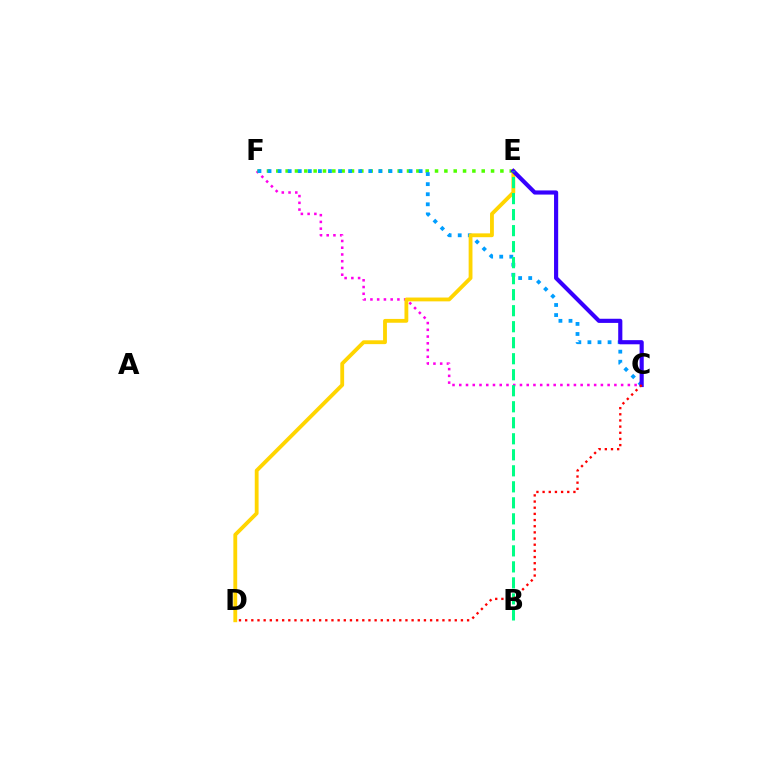{('C', 'F'): [{'color': '#ff00ed', 'line_style': 'dotted', 'thickness': 1.83}, {'color': '#009eff', 'line_style': 'dotted', 'thickness': 2.74}], ('E', 'F'): [{'color': '#4fff00', 'line_style': 'dotted', 'thickness': 2.54}], ('D', 'E'): [{'color': '#ffd500', 'line_style': 'solid', 'thickness': 2.75}], ('C', 'E'): [{'color': '#3700ff', 'line_style': 'solid', 'thickness': 2.98}], ('B', 'E'): [{'color': '#00ff86', 'line_style': 'dashed', 'thickness': 2.18}], ('C', 'D'): [{'color': '#ff0000', 'line_style': 'dotted', 'thickness': 1.68}]}